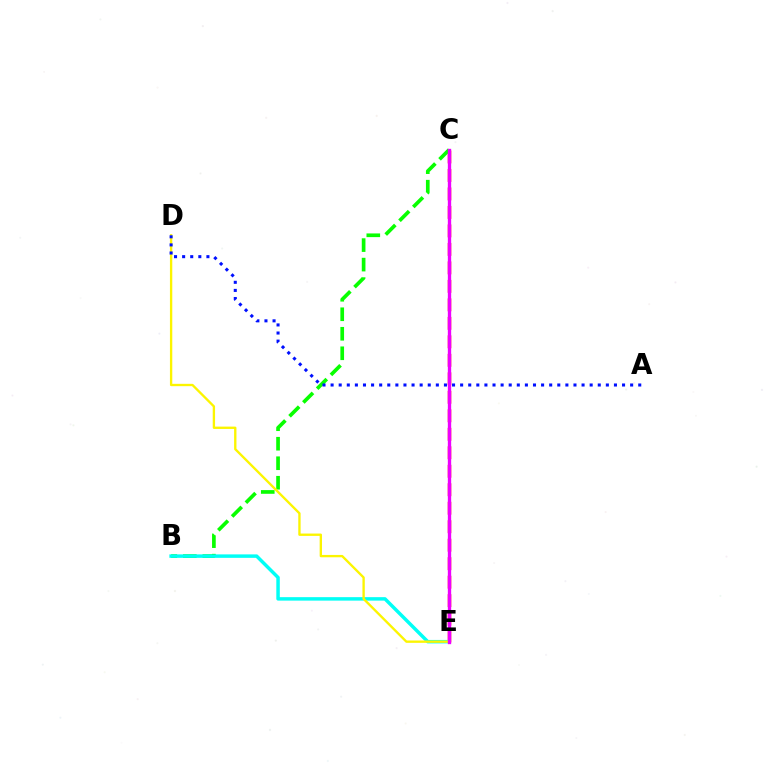{('C', 'E'): [{'color': '#ff0000', 'line_style': 'dashed', 'thickness': 2.51}, {'color': '#ee00ff', 'line_style': 'solid', 'thickness': 2.41}], ('B', 'C'): [{'color': '#08ff00', 'line_style': 'dashed', 'thickness': 2.65}], ('B', 'E'): [{'color': '#00fff6', 'line_style': 'solid', 'thickness': 2.5}], ('D', 'E'): [{'color': '#fcf500', 'line_style': 'solid', 'thickness': 1.69}], ('A', 'D'): [{'color': '#0010ff', 'line_style': 'dotted', 'thickness': 2.2}]}